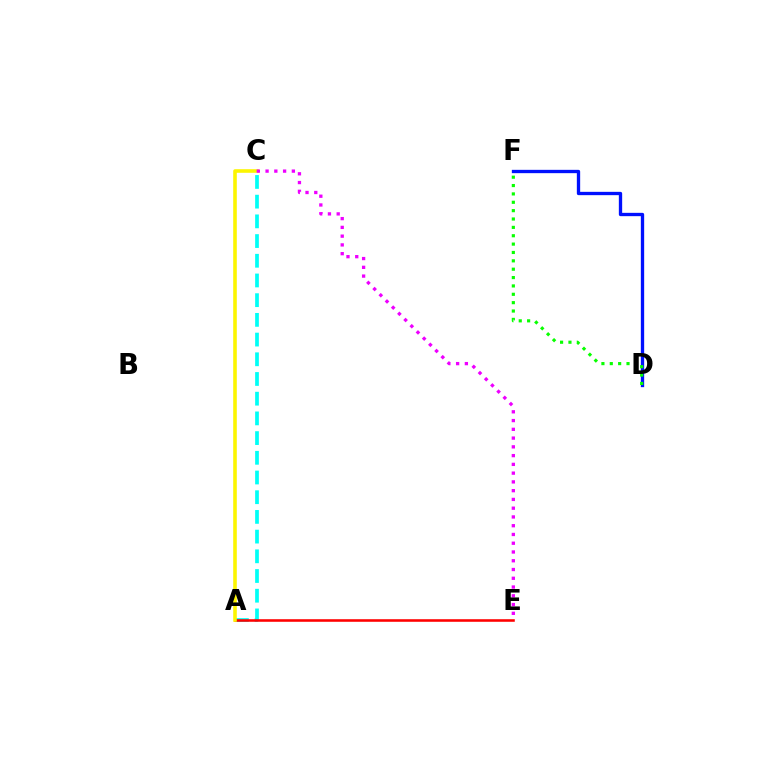{('D', 'F'): [{'color': '#0010ff', 'line_style': 'solid', 'thickness': 2.39}, {'color': '#08ff00', 'line_style': 'dotted', 'thickness': 2.27}], ('A', 'C'): [{'color': '#00fff6', 'line_style': 'dashed', 'thickness': 2.68}, {'color': '#fcf500', 'line_style': 'solid', 'thickness': 2.59}], ('A', 'E'): [{'color': '#ff0000', 'line_style': 'solid', 'thickness': 1.85}], ('C', 'E'): [{'color': '#ee00ff', 'line_style': 'dotted', 'thickness': 2.38}]}